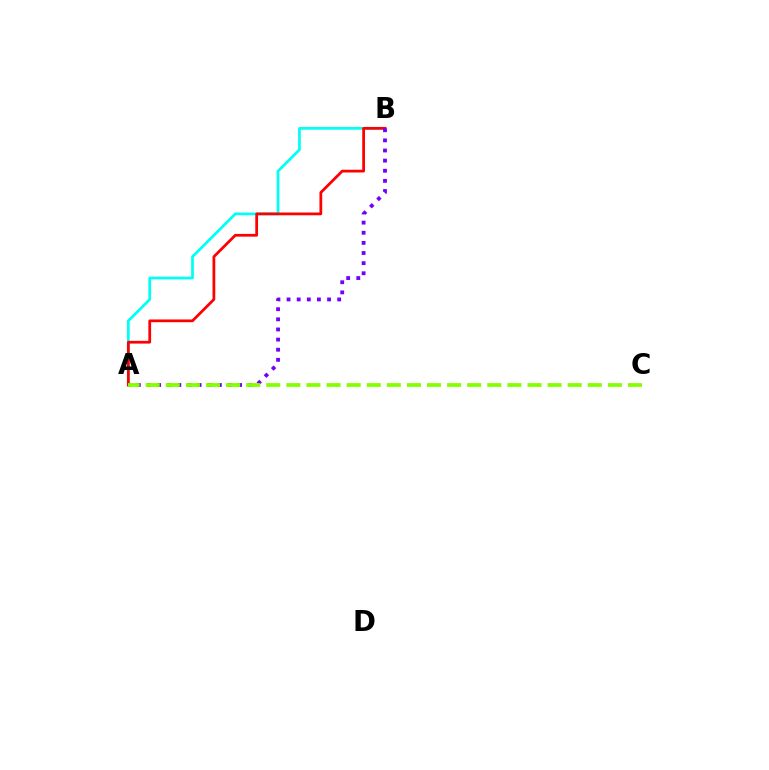{('A', 'B'): [{'color': '#00fff6', 'line_style': 'solid', 'thickness': 1.97}, {'color': '#ff0000', 'line_style': 'solid', 'thickness': 1.98}, {'color': '#7200ff', 'line_style': 'dotted', 'thickness': 2.75}], ('A', 'C'): [{'color': '#84ff00', 'line_style': 'dashed', 'thickness': 2.73}]}